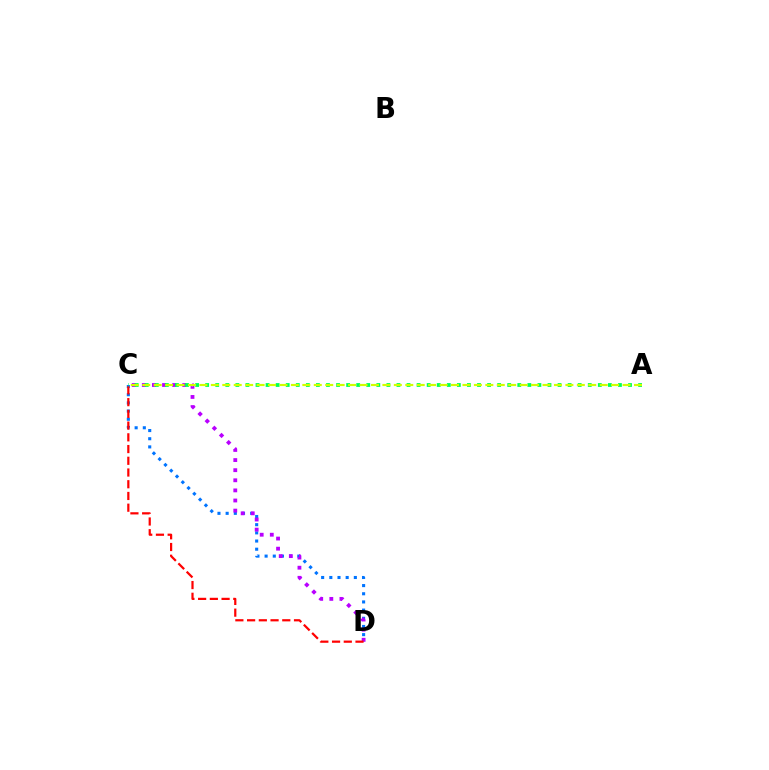{('C', 'D'): [{'color': '#0074ff', 'line_style': 'dotted', 'thickness': 2.22}, {'color': '#b900ff', 'line_style': 'dotted', 'thickness': 2.75}, {'color': '#ff0000', 'line_style': 'dashed', 'thickness': 1.59}], ('A', 'C'): [{'color': '#00ff5c', 'line_style': 'dotted', 'thickness': 2.74}, {'color': '#d1ff00', 'line_style': 'dashed', 'thickness': 1.55}]}